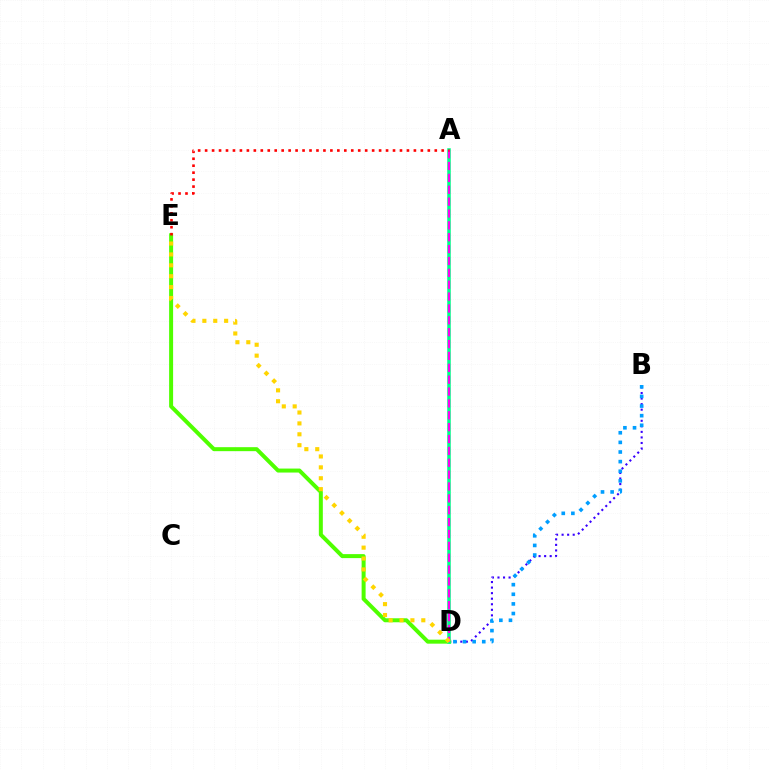{('B', 'D'): [{'color': '#3700ff', 'line_style': 'dotted', 'thickness': 1.51}, {'color': '#009eff', 'line_style': 'dotted', 'thickness': 2.61}], ('D', 'E'): [{'color': '#4fff00', 'line_style': 'solid', 'thickness': 2.87}, {'color': '#ffd500', 'line_style': 'dotted', 'thickness': 2.96}], ('A', 'D'): [{'color': '#00ff86', 'line_style': 'solid', 'thickness': 2.54}, {'color': '#ff00ed', 'line_style': 'dashed', 'thickness': 1.61}], ('A', 'E'): [{'color': '#ff0000', 'line_style': 'dotted', 'thickness': 1.89}]}